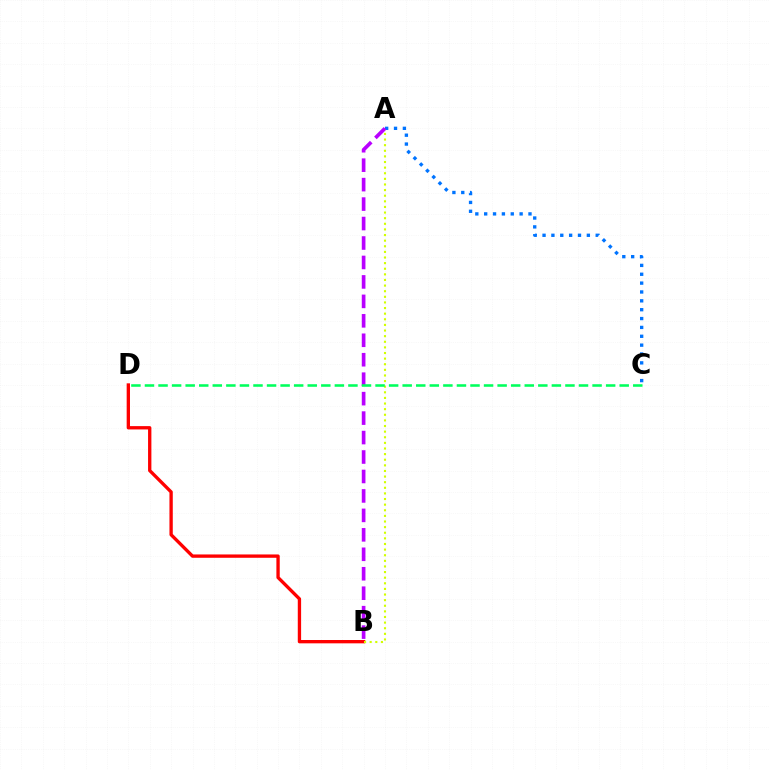{('B', 'D'): [{'color': '#ff0000', 'line_style': 'solid', 'thickness': 2.4}], ('A', 'B'): [{'color': '#d1ff00', 'line_style': 'dotted', 'thickness': 1.53}, {'color': '#b900ff', 'line_style': 'dashed', 'thickness': 2.64}], ('A', 'C'): [{'color': '#0074ff', 'line_style': 'dotted', 'thickness': 2.41}], ('C', 'D'): [{'color': '#00ff5c', 'line_style': 'dashed', 'thickness': 1.84}]}